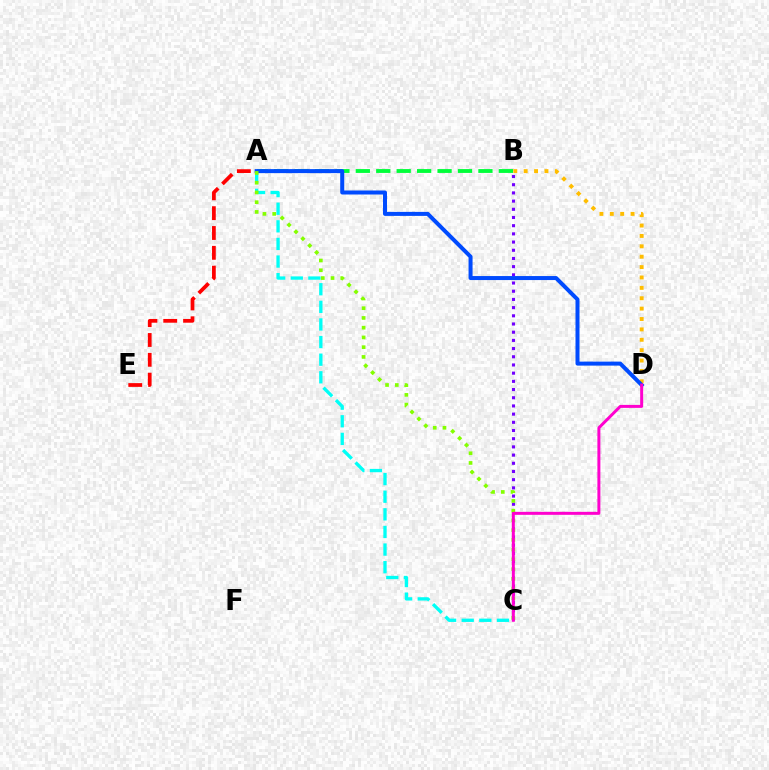{('B', 'D'): [{'color': '#ffbd00', 'line_style': 'dotted', 'thickness': 2.82}], ('A', 'C'): [{'color': '#00fff6', 'line_style': 'dashed', 'thickness': 2.39}, {'color': '#84ff00', 'line_style': 'dotted', 'thickness': 2.65}], ('A', 'E'): [{'color': '#ff0000', 'line_style': 'dashed', 'thickness': 2.69}], ('B', 'C'): [{'color': '#7200ff', 'line_style': 'dotted', 'thickness': 2.23}], ('A', 'B'): [{'color': '#00ff39', 'line_style': 'dashed', 'thickness': 2.78}], ('A', 'D'): [{'color': '#004bff', 'line_style': 'solid', 'thickness': 2.89}], ('C', 'D'): [{'color': '#ff00cf', 'line_style': 'solid', 'thickness': 2.15}]}